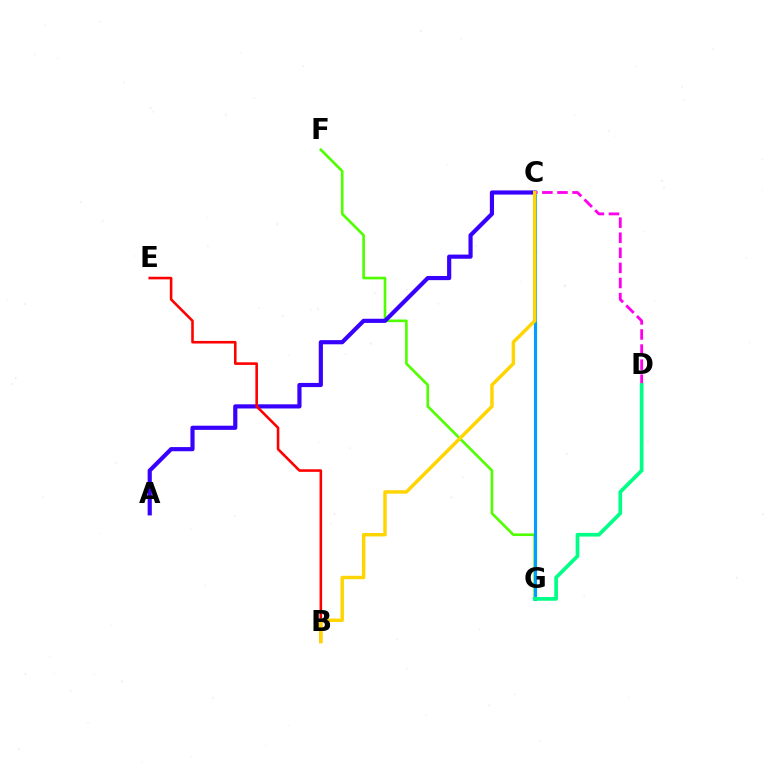{('F', 'G'): [{'color': '#4fff00', 'line_style': 'solid', 'thickness': 1.9}], ('A', 'C'): [{'color': '#3700ff', 'line_style': 'solid', 'thickness': 2.99}], ('B', 'E'): [{'color': '#ff0000', 'line_style': 'solid', 'thickness': 1.86}], ('C', 'G'): [{'color': '#009eff', 'line_style': 'solid', 'thickness': 2.24}], ('C', 'D'): [{'color': '#ff00ed', 'line_style': 'dashed', 'thickness': 2.05}], ('B', 'C'): [{'color': '#ffd500', 'line_style': 'solid', 'thickness': 2.49}], ('D', 'G'): [{'color': '#00ff86', 'line_style': 'solid', 'thickness': 2.66}]}